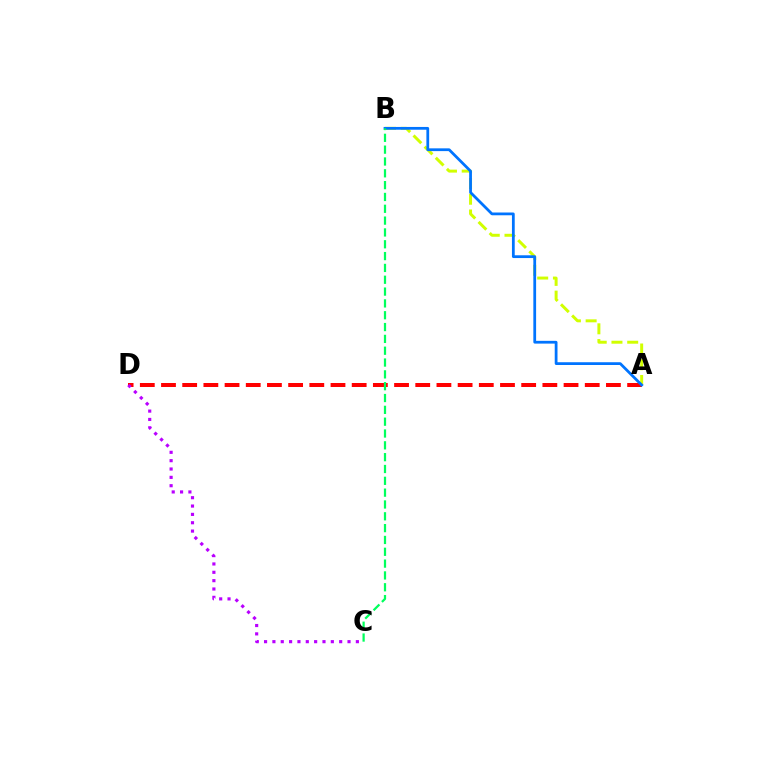{('A', 'B'): [{'color': '#d1ff00', 'line_style': 'dashed', 'thickness': 2.14}, {'color': '#0074ff', 'line_style': 'solid', 'thickness': 1.99}], ('A', 'D'): [{'color': '#ff0000', 'line_style': 'dashed', 'thickness': 2.88}], ('B', 'C'): [{'color': '#00ff5c', 'line_style': 'dashed', 'thickness': 1.61}], ('C', 'D'): [{'color': '#b900ff', 'line_style': 'dotted', 'thickness': 2.27}]}